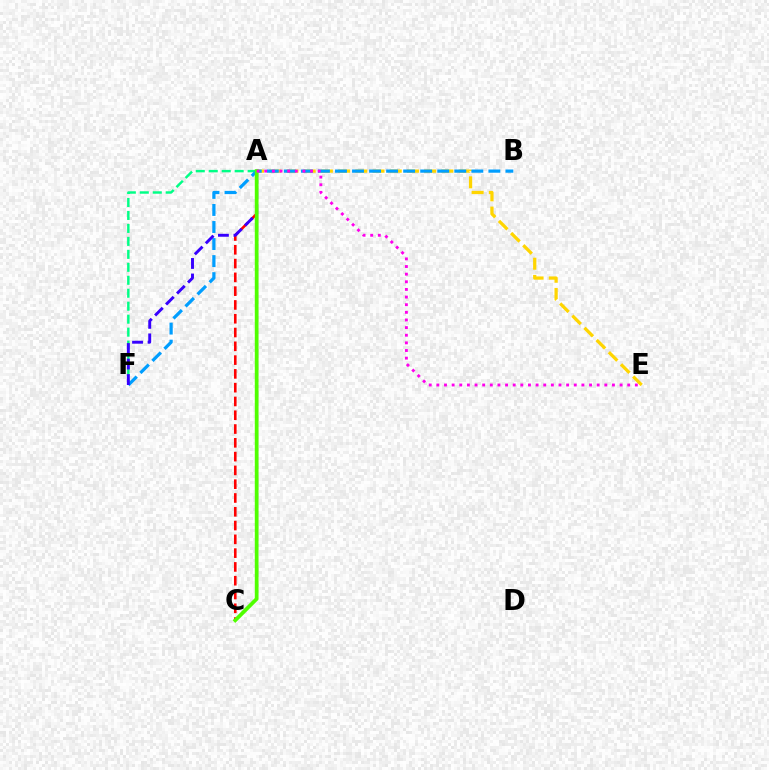{('A', 'C'): [{'color': '#ff0000', 'line_style': 'dashed', 'thickness': 1.87}, {'color': '#4fff00', 'line_style': 'solid', 'thickness': 2.7}], ('A', 'F'): [{'color': '#00ff86', 'line_style': 'dashed', 'thickness': 1.76}, {'color': '#3700ff', 'line_style': 'dashed', 'thickness': 2.11}], ('A', 'E'): [{'color': '#ffd500', 'line_style': 'dashed', 'thickness': 2.34}, {'color': '#ff00ed', 'line_style': 'dotted', 'thickness': 2.07}], ('B', 'F'): [{'color': '#009eff', 'line_style': 'dashed', 'thickness': 2.32}]}